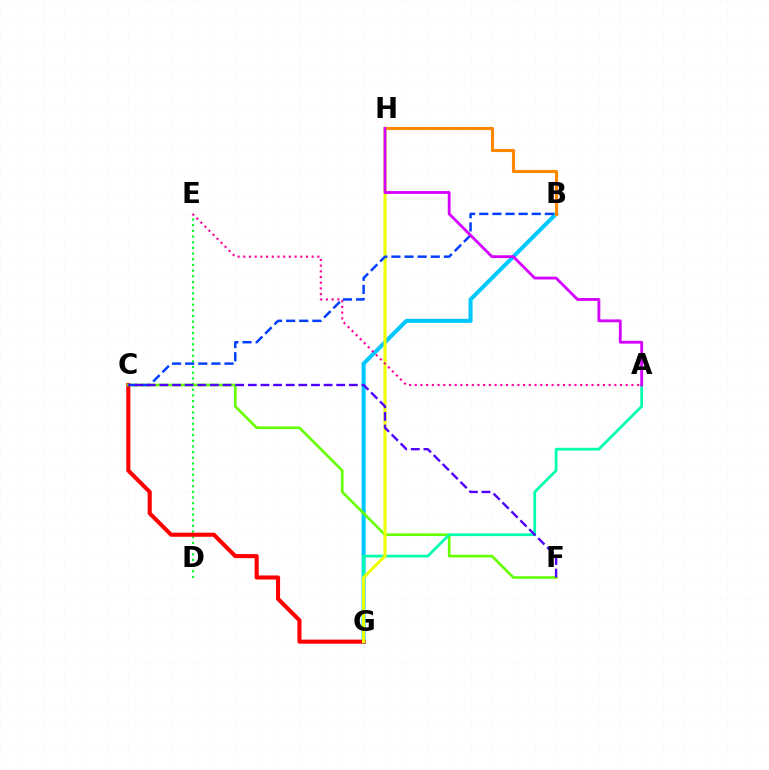{('D', 'E'): [{'color': '#00ff27', 'line_style': 'dotted', 'thickness': 1.54}], ('B', 'G'): [{'color': '#00c7ff', 'line_style': 'solid', 'thickness': 2.93}], ('C', 'G'): [{'color': '#ff0000', 'line_style': 'solid', 'thickness': 2.94}], ('C', 'F'): [{'color': '#66ff00', 'line_style': 'solid', 'thickness': 1.91}, {'color': '#4f00ff', 'line_style': 'dashed', 'thickness': 1.72}], ('A', 'G'): [{'color': '#00ffaf', 'line_style': 'solid', 'thickness': 1.97}], ('B', 'H'): [{'color': '#ff8800', 'line_style': 'solid', 'thickness': 2.25}], ('G', 'H'): [{'color': '#eeff00', 'line_style': 'solid', 'thickness': 2.22}], ('A', 'E'): [{'color': '#ff00a0', 'line_style': 'dotted', 'thickness': 1.55}], ('B', 'C'): [{'color': '#003fff', 'line_style': 'dashed', 'thickness': 1.78}], ('A', 'H'): [{'color': '#d600ff', 'line_style': 'solid', 'thickness': 2.04}]}